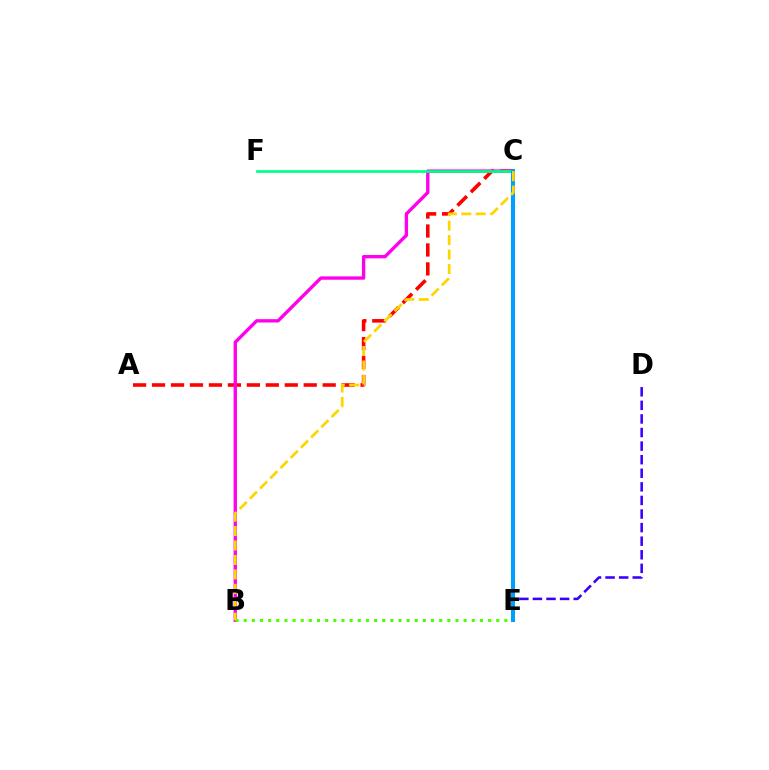{('A', 'C'): [{'color': '#ff0000', 'line_style': 'dashed', 'thickness': 2.58}], ('B', 'C'): [{'color': '#ff00ed', 'line_style': 'solid', 'thickness': 2.41}, {'color': '#ffd500', 'line_style': 'dashed', 'thickness': 1.96}], ('C', 'F'): [{'color': '#00ff86', 'line_style': 'solid', 'thickness': 1.95}], ('B', 'E'): [{'color': '#4fff00', 'line_style': 'dotted', 'thickness': 2.21}], ('D', 'E'): [{'color': '#3700ff', 'line_style': 'dashed', 'thickness': 1.85}], ('C', 'E'): [{'color': '#009eff', 'line_style': 'solid', 'thickness': 2.9}]}